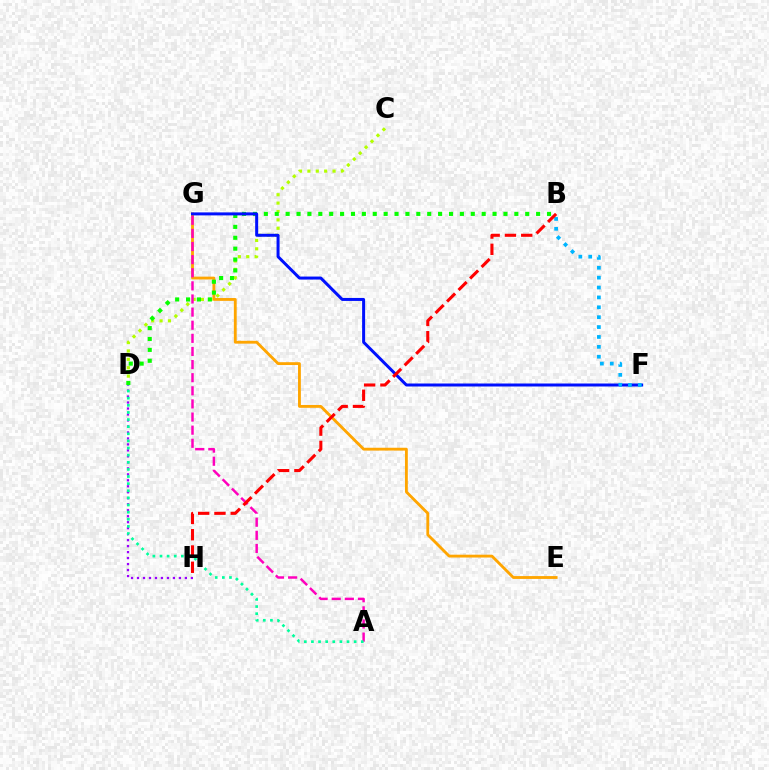{('D', 'H'): [{'color': '#9b00ff', 'line_style': 'dotted', 'thickness': 1.63}], ('E', 'G'): [{'color': '#ffa500', 'line_style': 'solid', 'thickness': 2.04}], ('C', 'D'): [{'color': '#b3ff00', 'line_style': 'dotted', 'thickness': 2.28}], ('A', 'G'): [{'color': '#ff00bd', 'line_style': 'dashed', 'thickness': 1.78}], ('B', 'D'): [{'color': '#08ff00', 'line_style': 'dotted', 'thickness': 2.96}], ('A', 'D'): [{'color': '#00ff9d', 'line_style': 'dotted', 'thickness': 1.93}], ('F', 'G'): [{'color': '#0010ff', 'line_style': 'solid', 'thickness': 2.16}], ('B', 'F'): [{'color': '#00b5ff', 'line_style': 'dotted', 'thickness': 2.69}], ('B', 'H'): [{'color': '#ff0000', 'line_style': 'dashed', 'thickness': 2.21}]}